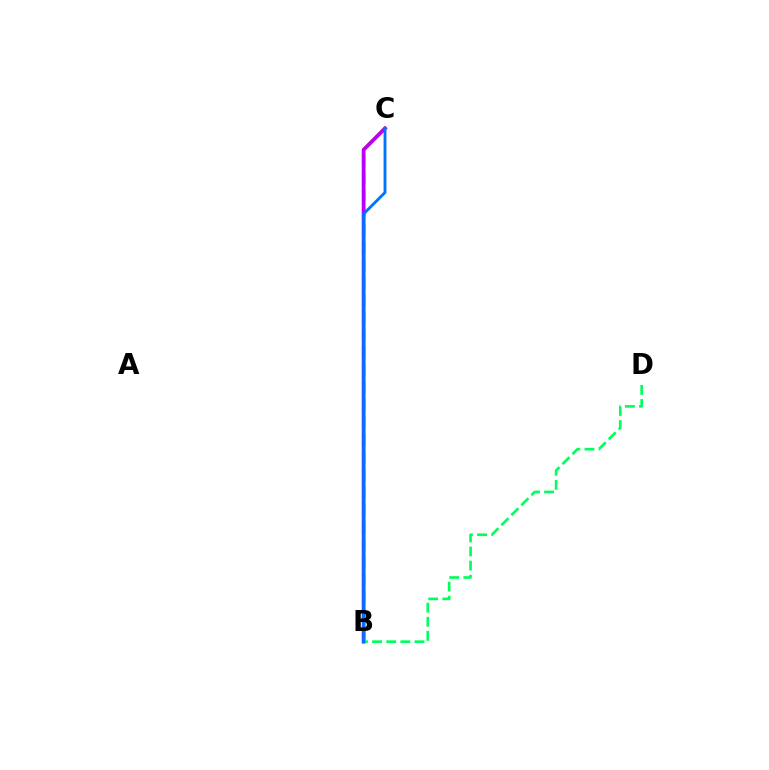{('B', 'C'): [{'color': '#ff0000', 'line_style': 'dashed', 'thickness': 2.37}, {'color': '#d1ff00', 'line_style': 'solid', 'thickness': 2.67}, {'color': '#b900ff', 'line_style': 'solid', 'thickness': 2.63}, {'color': '#0074ff', 'line_style': 'solid', 'thickness': 2.05}], ('B', 'D'): [{'color': '#00ff5c', 'line_style': 'dashed', 'thickness': 1.92}]}